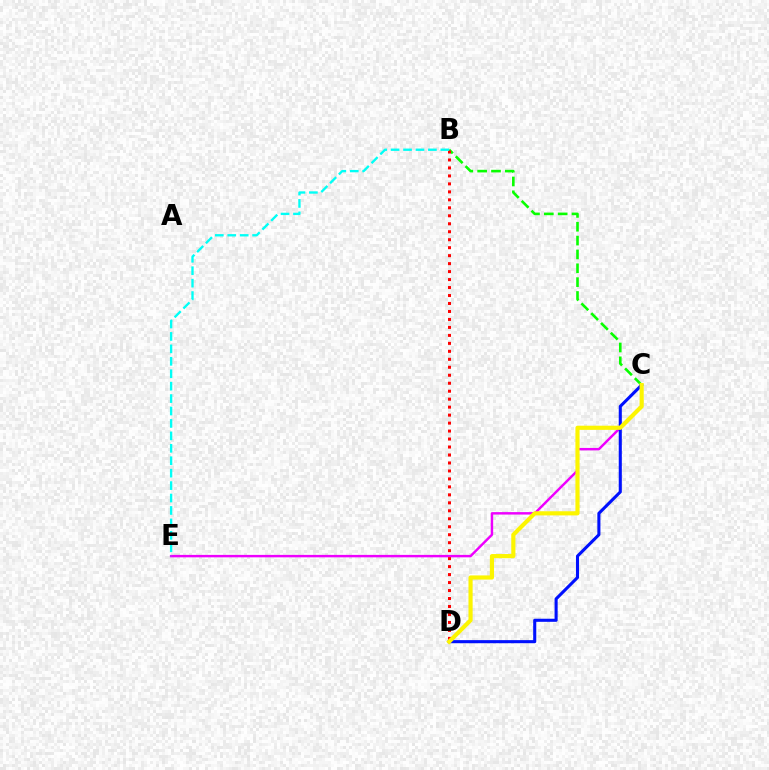{('C', 'E'): [{'color': '#ee00ff', 'line_style': 'solid', 'thickness': 1.76}], ('B', 'C'): [{'color': '#08ff00', 'line_style': 'dashed', 'thickness': 1.88}], ('B', 'D'): [{'color': '#ff0000', 'line_style': 'dotted', 'thickness': 2.17}], ('C', 'D'): [{'color': '#0010ff', 'line_style': 'solid', 'thickness': 2.22}, {'color': '#fcf500', 'line_style': 'solid', 'thickness': 2.99}], ('B', 'E'): [{'color': '#00fff6', 'line_style': 'dashed', 'thickness': 1.69}]}